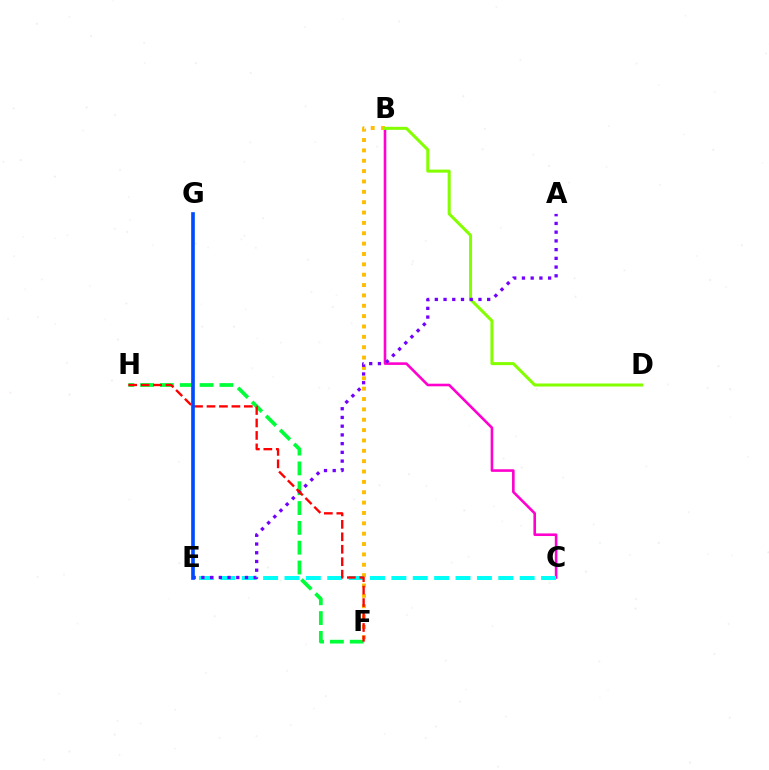{('B', 'C'): [{'color': '#ff00cf', 'line_style': 'solid', 'thickness': 1.88}], ('B', 'F'): [{'color': '#ffbd00', 'line_style': 'dotted', 'thickness': 2.81}], ('B', 'D'): [{'color': '#84ff00', 'line_style': 'solid', 'thickness': 2.18}], ('C', 'E'): [{'color': '#00fff6', 'line_style': 'dashed', 'thickness': 2.9}], ('F', 'H'): [{'color': '#00ff39', 'line_style': 'dashed', 'thickness': 2.69}, {'color': '#ff0000', 'line_style': 'dashed', 'thickness': 1.69}], ('A', 'E'): [{'color': '#7200ff', 'line_style': 'dotted', 'thickness': 2.37}], ('E', 'G'): [{'color': '#004bff', 'line_style': 'solid', 'thickness': 2.63}]}